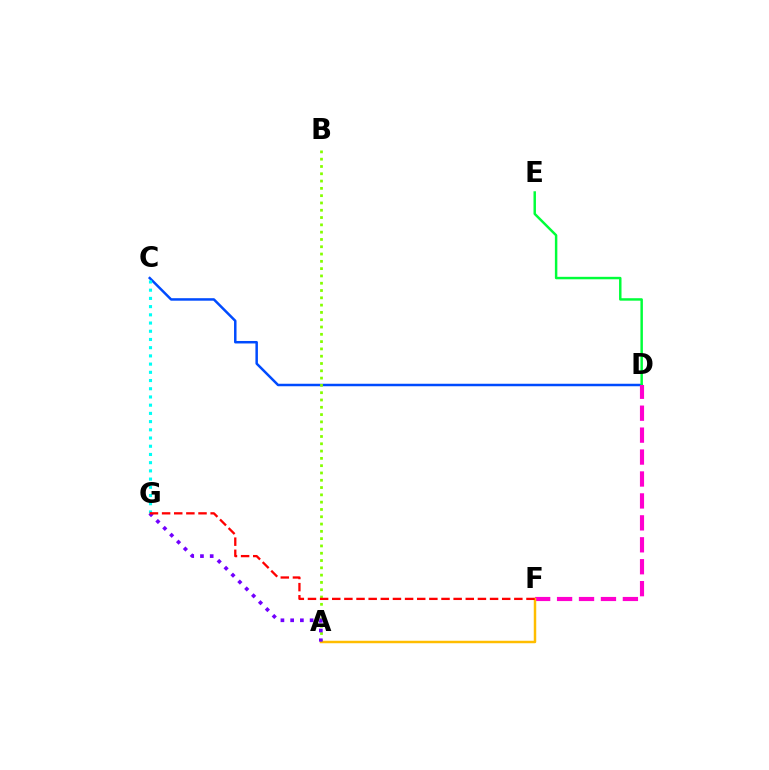{('C', 'D'): [{'color': '#004bff', 'line_style': 'solid', 'thickness': 1.79}], ('A', 'B'): [{'color': '#84ff00', 'line_style': 'dotted', 'thickness': 1.98}], ('C', 'G'): [{'color': '#00fff6', 'line_style': 'dotted', 'thickness': 2.23}], ('D', 'E'): [{'color': '#00ff39', 'line_style': 'solid', 'thickness': 1.77}], ('D', 'F'): [{'color': '#ff00cf', 'line_style': 'dashed', 'thickness': 2.98}], ('A', 'F'): [{'color': '#ffbd00', 'line_style': 'solid', 'thickness': 1.78}], ('A', 'G'): [{'color': '#7200ff', 'line_style': 'dotted', 'thickness': 2.64}], ('F', 'G'): [{'color': '#ff0000', 'line_style': 'dashed', 'thickness': 1.65}]}